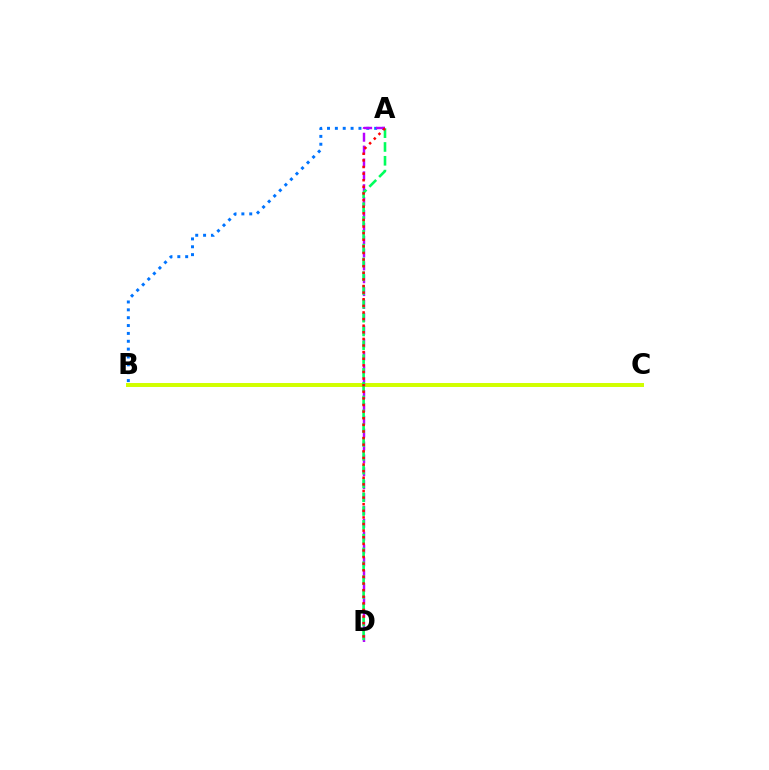{('A', 'B'): [{'color': '#0074ff', 'line_style': 'dotted', 'thickness': 2.14}], ('B', 'C'): [{'color': '#d1ff00', 'line_style': 'solid', 'thickness': 2.85}], ('A', 'D'): [{'color': '#b900ff', 'line_style': 'dashed', 'thickness': 1.75}, {'color': '#00ff5c', 'line_style': 'dashed', 'thickness': 1.88}, {'color': '#ff0000', 'line_style': 'dotted', 'thickness': 1.8}]}